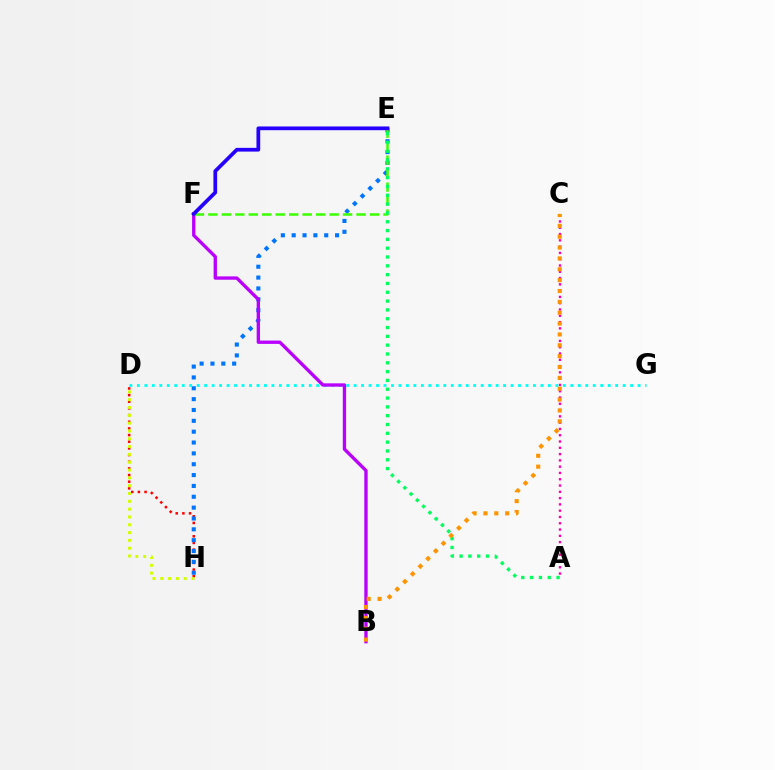{('A', 'C'): [{'color': '#ff00ac', 'line_style': 'dotted', 'thickness': 1.71}], ('D', 'H'): [{'color': '#ff0000', 'line_style': 'dotted', 'thickness': 1.81}, {'color': '#d1ff00', 'line_style': 'dotted', 'thickness': 2.12}], ('E', 'H'): [{'color': '#0074ff', 'line_style': 'dotted', 'thickness': 2.95}], ('D', 'G'): [{'color': '#00fff6', 'line_style': 'dotted', 'thickness': 2.03}], ('B', 'F'): [{'color': '#b900ff', 'line_style': 'solid', 'thickness': 2.4}], ('E', 'F'): [{'color': '#3dff00', 'line_style': 'dashed', 'thickness': 1.83}, {'color': '#2500ff', 'line_style': 'solid', 'thickness': 2.69}], ('A', 'E'): [{'color': '#00ff5c', 'line_style': 'dotted', 'thickness': 2.4}], ('B', 'C'): [{'color': '#ff9400', 'line_style': 'dotted', 'thickness': 2.95}]}